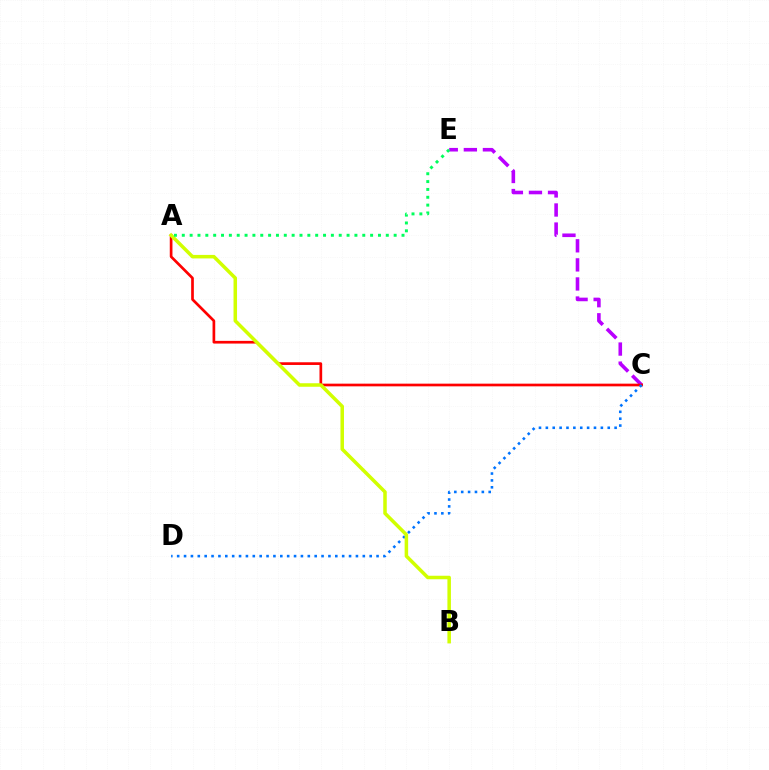{('C', 'E'): [{'color': '#b900ff', 'line_style': 'dashed', 'thickness': 2.59}], ('A', 'C'): [{'color': '#ff0000', 'line_style': 'solid', 'thickness': 1.94}], ('C', 'D'): [{'color': '#0074ff', 'line_style': 'dotted', 'thickness': 1.87}], ('A', 'B'): [{'color': '#d1ff00', 'line_style': 'solid', 'thickness': 2.53}], ('A', 'E'): [{'color': '#00ff5c', 'line_style': 'dotted', 'thickness': 2.13}]}